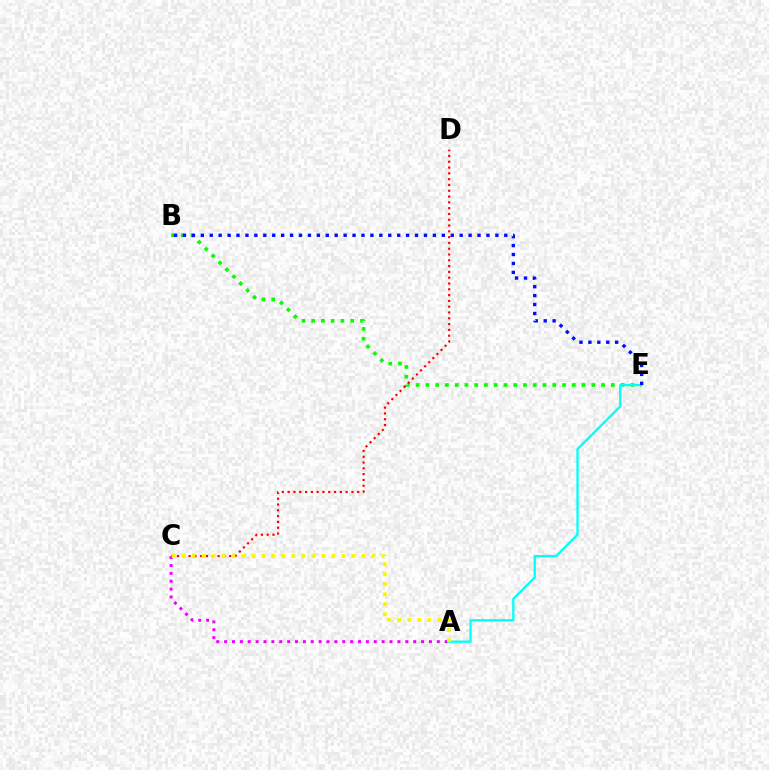{('A', 'C'): [{'color': '#ee00ff', 'line_style': 'dotted', 'thickness': 2.14}, {'color': '#fcf500', 'line_style': 'dotted', 'thickness': 2.71}], ('B', 'E'): [{'color': '#08ff00', 'line_style': 'dotted', 'thickness': 2.65}, {'color': '#0010ff', 'line_style': 'dotted', 'thickness': 2.43}], ('A', 'E'): [{'color': '#00fff6', 'line_style': 'solid', 'thickness': 1.64}], ('C', 'D'): [{'color': '#ff0000', 'line_style': 'dotted', 'thickness': 1.57}]}